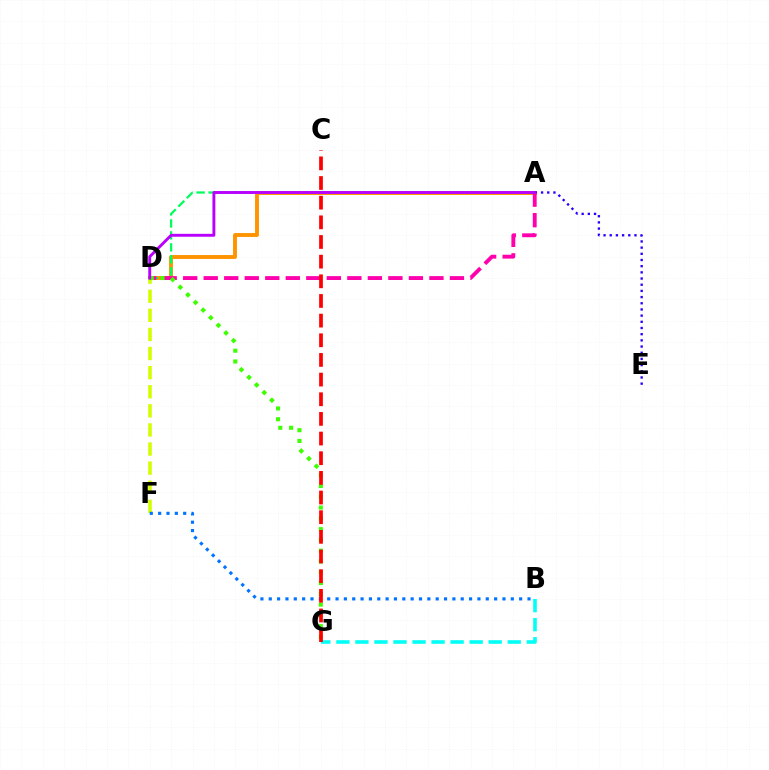{('A', 'D'): [{'color': '#ff9400', 'line_style': 'solid', 'thickness': 2.8}, {'color': '#00ff5c', 'line_style': 'dashed', 'thickness': 1.63}, {'color': '#ff00ac', 'line_style': 'dashed', 'thickness': 2.79}, {'color': '#b900ff', 'line_style': 'solid', 'thickness': 2.09}], ('D', 'F'): [{'color': '#d1ff00', 'line_style': 'dashed', 'thickness': 2.59}], ('B', 'G'): [{'color': '#00fff6', 'line_style': 'dashed', 'thickness': 2.59}], ('B', 'F'): [{'color': '#0074ff', 'line_style': 'dotted', 'thickness': 2.27}], ('A', 'E'): [{'color': '#2500ff', 'line_style': 'dotted', 'thickness': 1.68}], ('D', 'G'): [{'color': '#3dff00', 'line_style': 'dotted', 'thickness': 2.93}], ('C', 'G'): [{'color': '#ff0000', 'line_style': 'dashed', 'thickness': 2.67}]}